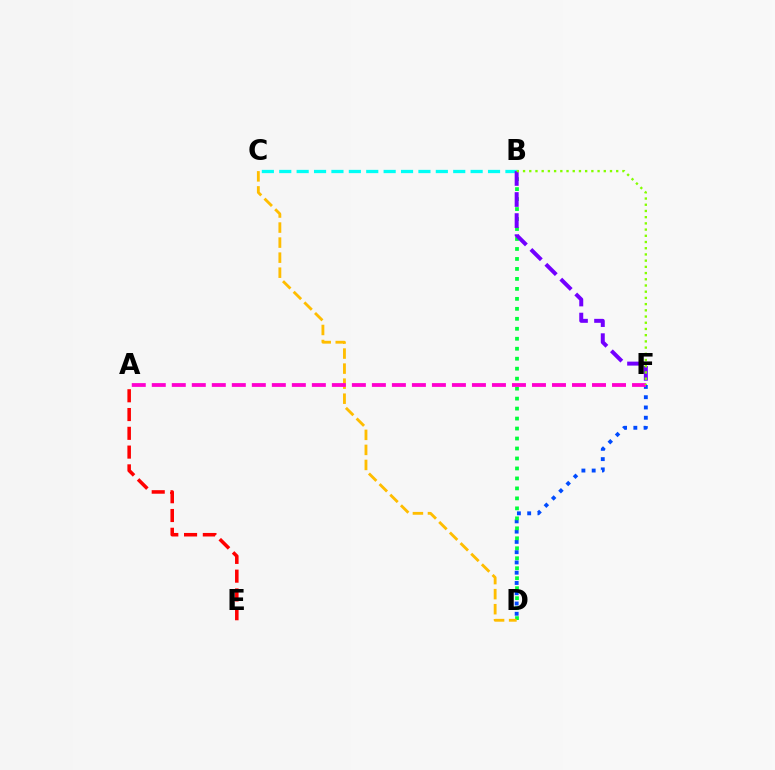{('D', 'F'): [{'color': '#004bff', 'line_style': 'dotted', 'thickness': 2.79}], ('B', 'C'): [{'color': '#00fff6', 'line_style': 'dashed', 'thickness': 2.36}], ('B', 'D'): [{'color': '#00ff39', 'line_style': 'dotted', 'thickness': 2.71}], ('B', 'F'): [{'color': '#7200ff', 'line_style': 'dashed', 'thickness': 2.86}, {'color': '#84ff00', 'line_style': 'dotted', 'thickness': 1.69}], ('C', 'D'): [{'color': '#ffbd00', 'line_style': 'dashed', 'thickness': 2.04}], ('A', 'F'): [{'color': '#ff00cf', 'line_style': 'dashed', 'thickness': 2.72}], ('A', 'E'): [{'color': '#ff0000', 'line_style': 'dashed', 'thickness': 2.55}]}